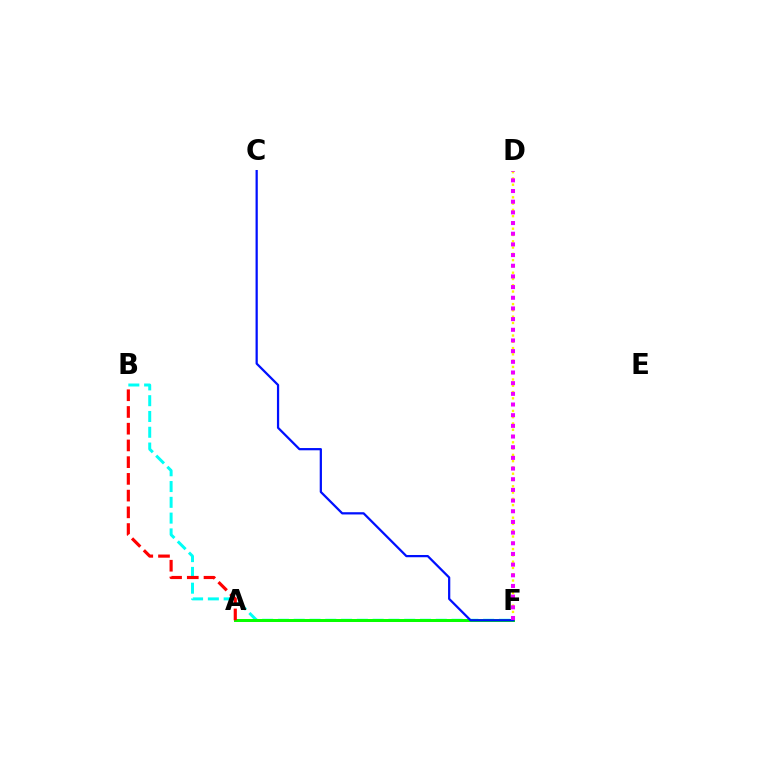{('B', 'F'): [{'color': '#00fff6', 'line_style': 'dashed', 'thickness': 2.14}], ('A', 'F'): [{'color': '#08ff00', 'line_style': 'solid', 'thickness': 2.16}], ('A', 'B'): [{'color': '#ff0000', 'line_style': 'dashed', 'thickness': 2.27}], ('D', 'F'): [{'color': '#fcf500', 'line_style': 'dotted', 'thickness': 1.71}, {'color': '#ee00ff', 'line_style': 'dotted', 'thickness': 2.9}], ('C', 'F'): [{'color': '#0010ff', 'line_style': 'solid', 'thickness': 1.61}]}